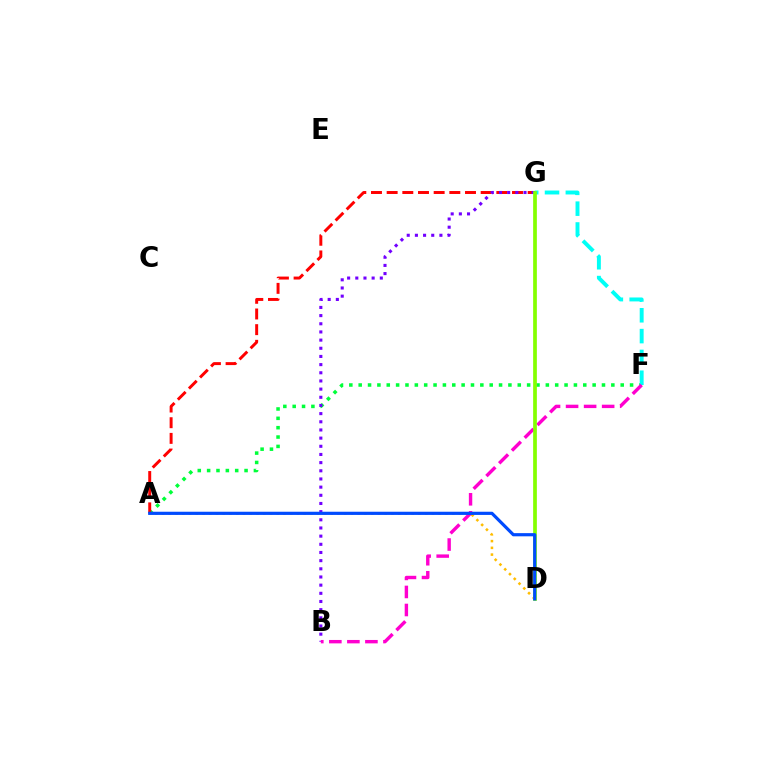{('A', 'F'): [{'color': '#00ff39', 'line_style': 'dotted', 'thickness': 2.54}], ('A', 'D'): [{'color': '#ffbd00', 'line_style': 'dotted', 'thickness': 1.83}, {'color': '#004bff', 'line_style': 'solid', 'thickness': 2.3}], ('F', 'G'): [{'color': '#00fff6', 'line_style': 'dashed', 'thickness': 2.83}], ('A', 'G'): [{'color': '#ff0000', 'line_style': 'dashed', 'thickness': 2.13}], ('B', 'G'): [{'color': '#7200ff', 'line_style': 'dotted', 'thickness': 2.22}], ('B', 'F'): [{'color': '#ff00cf', 'line_style': 'dashed', 'thickness': 2.45}], ('D', 'G'): [{'color': '#84ff00', 'line_style': 'solid', 'thickness': 2.67}]}